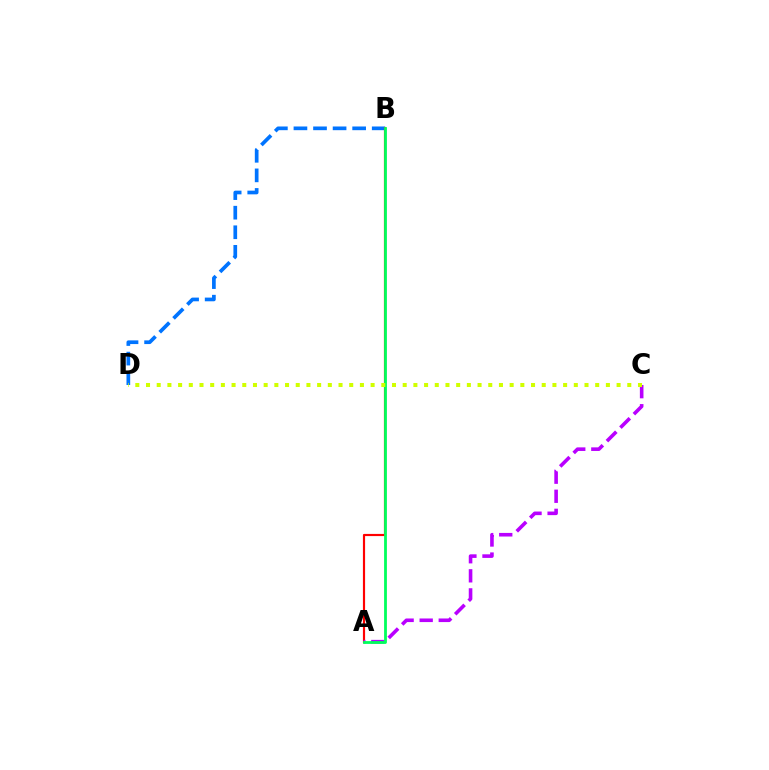{('B', 'D'): [{'color': '#0074ff', 'line_style': 'dashed', 'thickness': 2.66}], ('A', 'B'): [{'color': '#ff0000', 'line_style': 'solid', 'thickness': 1.57}, {'color': '#00ff5c', 'line_style': 'solid', 'thickness': 2.02}], ('A', 'C'): [{'color': '#b900ff', 'line_style': 'dashed', 'thickness': 2.59}], ('C', 'D'): [{'color': '#d1ff00', 'line_style': 'dotted', 'thickness': 2.91}]}